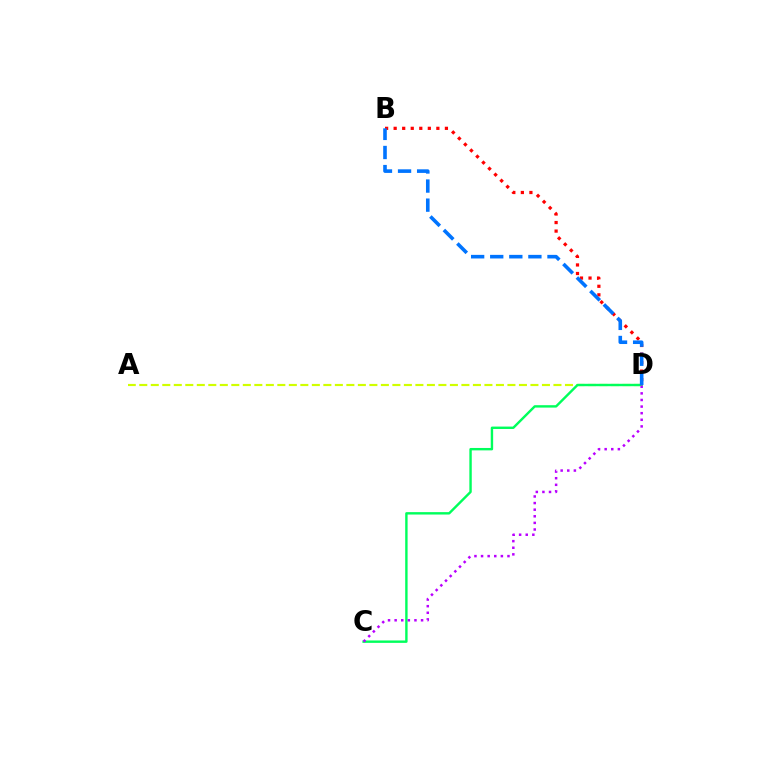{('B', 'D'): [{'color': '#ff0000', 'line_style': 'dotted', 'thickness': 2.32}, {'color': '#0074ff', 'line_style': 'dashed', 'thickness': 2.59}], ('A', 'D'): [{'color': '#d1ff00', 'line_style': 'dashed', 'thickness': 1.56}], ('C', 'D'): [{'color': '#00ff5c', 'line_style': 'solid', 'thickness': 1.73}, {'color': '#b900ff', 'line_style': 'dotted', 'thickness': 1.8}]}